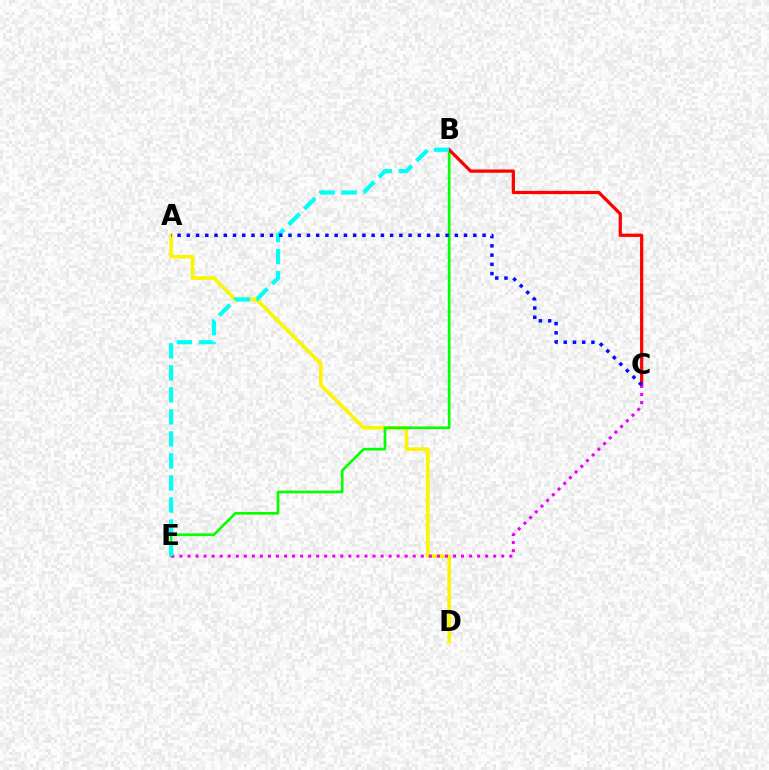{('A', 'D'): [{'color': '#fcf500', 'line_style': 'solid', 'thickness': 2.62}], ('B', 'E'): [{'color': '#08ff00', 'line_style': 'solid', 'thickness': 1.92}, {'color': '#00fff6', 'line_style': 'dashed', 'thickness': 2.99}], ('B', 'C'): [{'color': '#ff0000', 'line_style': 'solid', 'thickness': 2.33}], ('C', 'E'): [{'color': '#ee00ff', 'line_style': 'dotted', 'thickness': 2.19}], ('A', 'C'): [{'color': '#0010ff', 'line_style': 'dotted', 'thickness': 2.51}]}